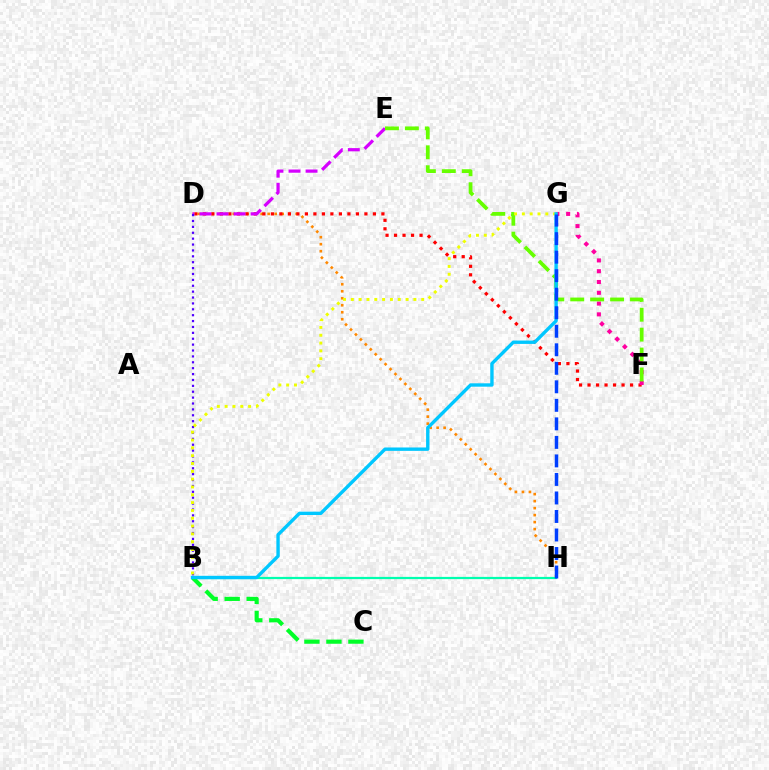{('D', 'H'): [{'color': '#ff8800', 'line_style': 'dotted', 'thickness': 1.9}], ('D', 'F'): [{'color': '#ff0000', 'line_style': 'dotted', 'thickness': 2.31}], ('D', 'E'): [{'color': '#d600ff', 'line_style': 'dashed', 'thickness': 2.32}], ('B', 'H'): [{'color': '#00ffaf', 'line_style': 'solid', 'thickness': 1.6}], ('F', 'G'): [{'color': '#ff00a0', 'line_style': 'dotted', 'thickness': 2.93}], ('B', 'D'): [{'color': '#4f00ff', 'line_style': 'dotted', 'thickness': 1.6}], ('E', 'F'): [{'color': '#66ff00', 'line_style': 'dashed', 'thickness': 2.71}], ('B', 'C'): [{'color': '#00ff27', 'line_style': 'dashed', 'thickness': 2.99}], ('B', 'G'): [{'color': '#eeff00', 'line_style': 'dotted', 'thickness': 2.13}, {'color': '#00c7ff', 'line_style': 'solid', 'thickness': 2.43}], ('G', 'H'): [{'color': '#003fff', 'line_style': 'dashed', 'thickness': 2.52}]}